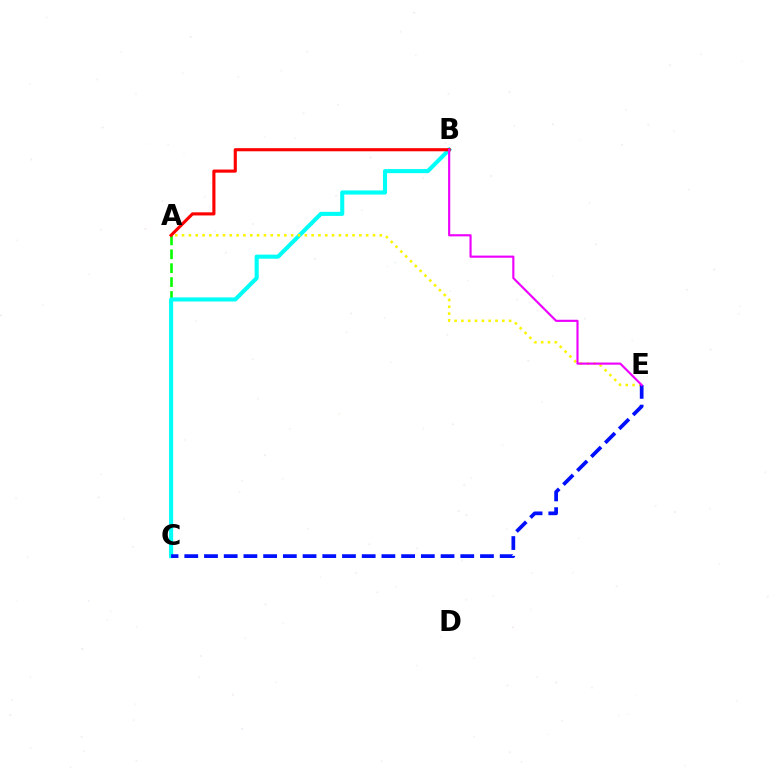{('A', 'C'): [{'color': '#08ff00', 'line_style': 'dashed', 'thickness': 1.89}], ('B', 'C'): [{'color': '#00fff6', 'line_style': 'solid', 'thickness': 2.95}], ('A', 'E'): [{'color': '#fcf500', 'line_style': 'dotted', 'thickness': 1.85}], ('C', 'E'): [{'color': '#0010ff', 'line_style': 'dashed', 'thickness': 2.68}], ('A', 'B'): [{'color': '#ff0000', 'line_style': 'solid', 'thickness': 2.24}], ('B', 'E'): [{'color': '#ee00ff', 'line_style': 'solid', 'thickness': 1.55}]}